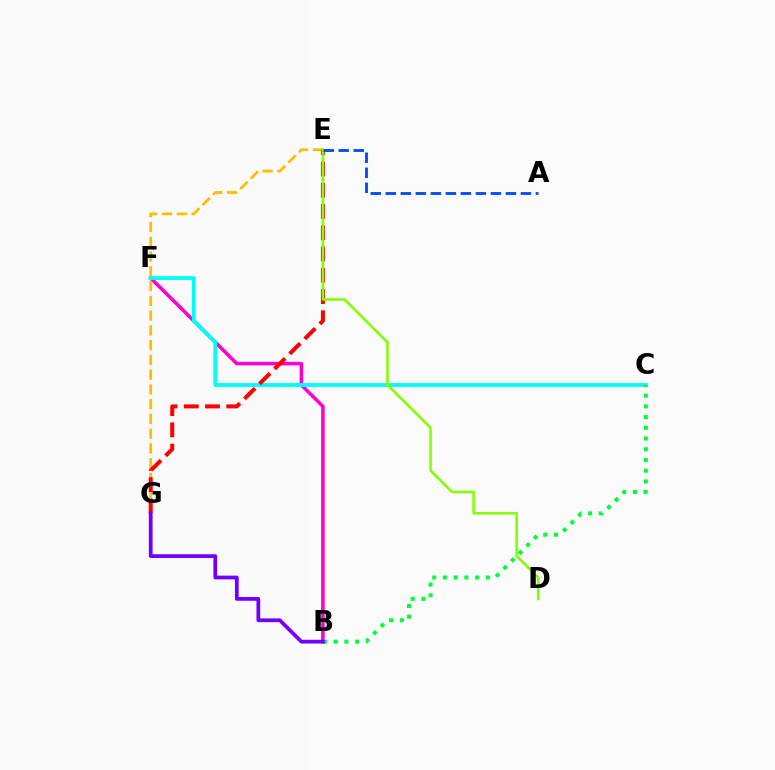{('B', 'F'): [{'color': '#ff00cf', 'line_style': 'solid', 'thickness': 2.54}], ('E', 'G'): [{'color': '#ffbd00', 'line_style': 'dashed', 'thickness': 2.01}, {'color': '#ff0000', 'line_style': 'dashed', 'thickness': 2.89}], ('C', 'F'): [{'color': '#00fff6', 'line_style': 'solid', 'thickness': 2.75}], ('B', 'C'): [{'color': '#00ff39', 'line_style': 'dotted', 'thickness': 2.91}], ('D', 'E'): [{'color': '#84ff00', 'line_style': 'solid', 'thickness': 1.85}], ('A', 'E'): [{'color': '#004bff', 'line_style': 'dashed', 'thickness': 2.04}], ('B', 'G'): [{'color': '#7200ff', 'line_style': 'solid', 'thickness': 2.7}]}